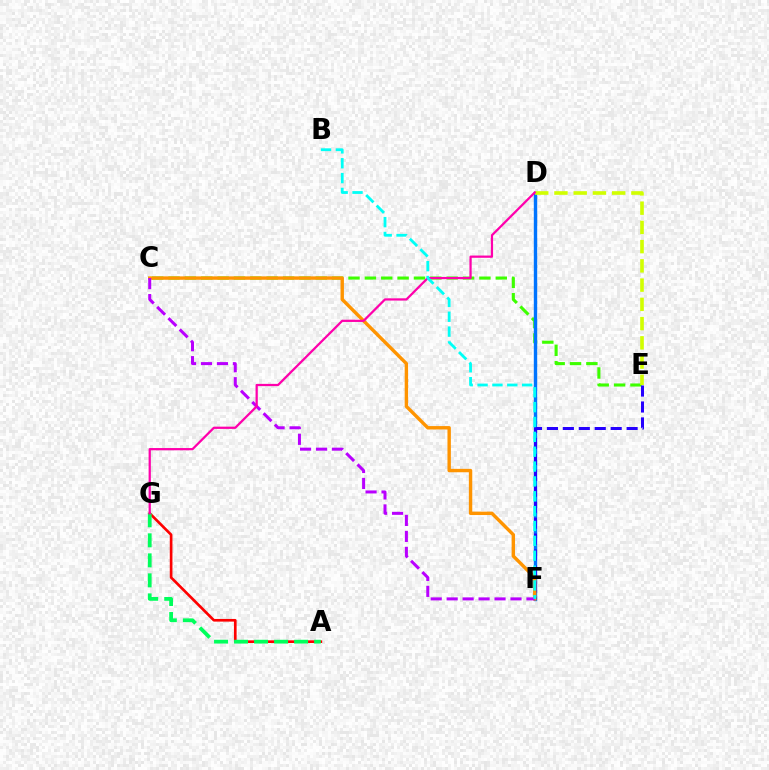{('A', 'G'): [{'color': '#ff0000', 'line_style': 'solid', 'thickness': 1.92}, {'color': '#00ff5c', 'line_style': 'dashed', 'thickness': 2.72}], ('C', 'E'): [{'color': '#3dff00', 'line_style': 'dashed', 'thickness': 2.22}], ('D', 'F'): [{'color': '#0074ff', 'line_style': 'solid', 'thickness': 2.45}], ('E', 'F'): [{'color': '#2500ff', 'line_style': 'dashed', 'thickness': 2.17}], ('C', 'F'): [{'color': '#ff9400', 'line_style': 'solid', 'thickness': 2.45}, {'color': '#b900ff', 'line_style': 'dashed', 'thickness': 2.17}], ('D', 'E'): [{'color': '#d1ff00', 'line_style': 'dashed', 'thickness': 2.61}], ('D', 'G'): [{'color': '#ff00ac', 'line_style': 'solid', 'thickness': 1.62}], ('B', 'F'): [{'color': '#00fff6', 'line_style': 'dashed', 'thickness': 2.02}]}